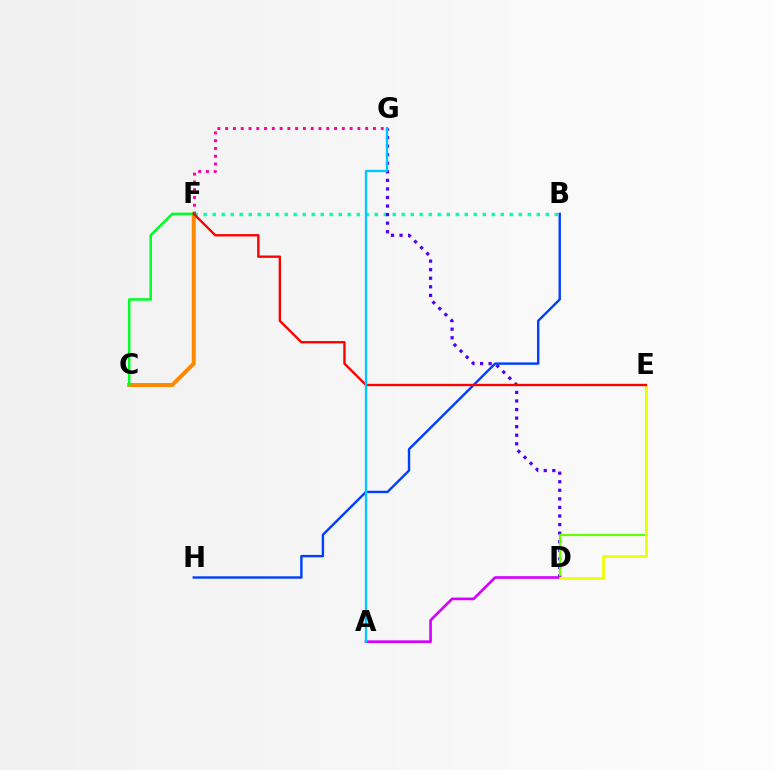{('B', 'F'): [{'color': '#00ffaf', 'line_style': 'dotted', 'thickness': 2.45}], ('D', 'G'): [{'color': '#4f00ff', 'line_style': 'dotted', 'thickness': 2.33}], ('C', 'F'): [{'color': '#ff8800', 'line_style': 'solid', 'thickness': 2.86}, {'color': '#00ff27', 'line_style': 'solid', 'thickness': 1.81}], ('D', 'E'): [{'color': '#66ff00', 'line_style': 'solid', 'thickness': 1.56}, {'color': '#eeff00', 'line_style': 'solid', 'thickness': 2.0}], ('A', 'D'): [{'color': '#d600ff', 'line_style': 'solid', 'thickness': 1.91}], ('B', 'H'): [{'color': '#003fff', 'line_style': 'solid', 'thickness': 1.73}], ('F', 'G'): [{'color': '#ff00a0', 'line_style': 'dotted', 'thickness': 2.11}], ('E', 'F'): [{'color': '#ff0000', 'line_style': 'solid', 'thickness': 1.7}], ('A', 'G'): [{'color': '#00c7ff', 'line_style': 'solid', 'thickness': 1.67}]}